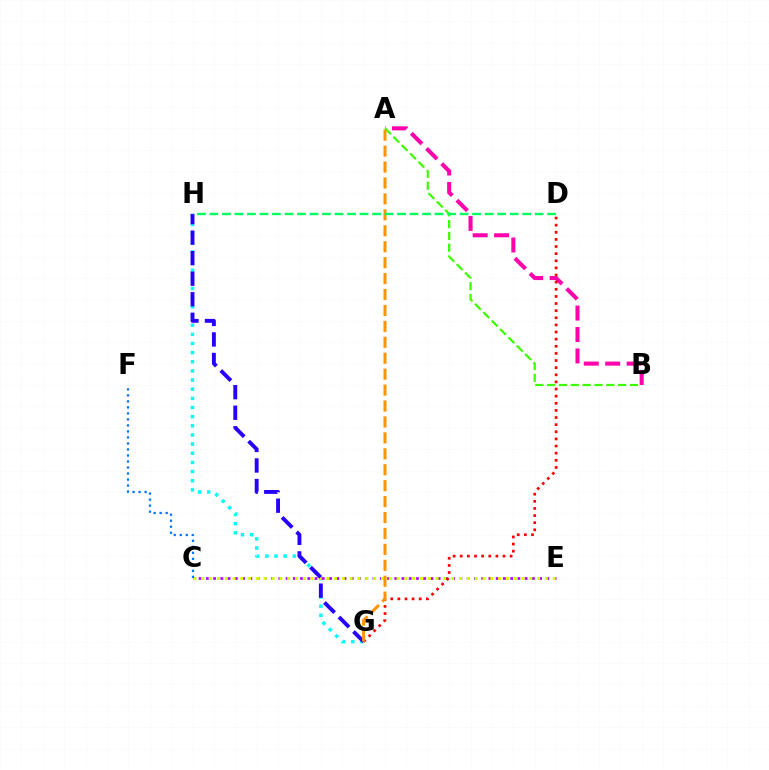{('A', 'B'): [{'color': '#ff00ac', 'line_style': 'dashed', 'thickness': 2.91}, {'color': '#3dff00', 'line_style': 'dashed', 'thickness': 1.61}], ('G', 'H'): [{'color': '#00fff6', 'line_style': 'dotted', 'thickness': 2.49}, {'color': '#2500ff', 'line_style': 'dashed', 'thickness': 2.79}], ('C', 'E'): [{'color': '#b900ff', 'line_style': 'dotted', 'thickness': 1.97}, {'color': '#d1ff00', 'line_style': 'dotted', 'thickness': 2.12}], ('D', 'G'): [{'color': '#ff0000', 'line_style': 'dotted', 'thickness': 1.94}], ('A', 'G'): [{'color': '#ff9400', 'line_style': 'dashed', 'thickness': 2.16}], ('D', 'H'): [{'color': '#00ff5c', 'line_style': 'dashed', 'thickness': 1.7}], ('C', 'F'): [{'color': '#0074ff', 'line_style': 'dotted', 'thickness': 1.63}]}